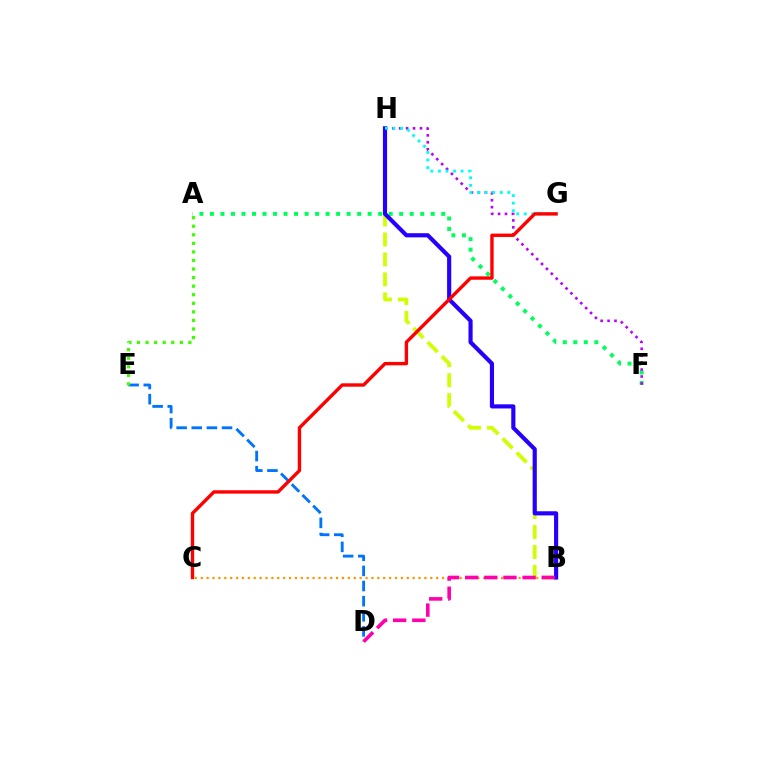{('B', 'C'): [{'color': '#ff9400', 'line_style': 'dotted', 'thickness': 1.6}], ('A', 'F'): [{'color': '#00ff5c', 'line_style': 'dotted', 'thickness': 2.86}], ('D', 'E'): [{'color': '#0074ff', 'line_style': 'dashed', 'thickness': 2.06}], ('B', 'H'): [{'color': '#d1ff00', 'line_style': 'dashed', 'thickness': 2.71}, {'color': '#2500ff', 'line_style': 'solid', 'thickness': 2.98}], ('F', 'H'): [{'color': '#b900ff', 'line_style': 'dotted', 'thickness': 1.88}], ('G', 'H'): [{'color': '#00fff6', 'line_style': 'dotted', 'thickness': 2.06}], ('B', 'D'): [{'color': '#ff00ac', 'line_style': 'dashed', 'thickness': 2.6}], ('A', 'E'): [{'color': '#3dff00', 'line_style': 'dotted', 'thickness': 2.33}], ('C', 'G'): [{'color': '#ff0000', 'line_style': 'solid', 'thickness': 2.43}]}